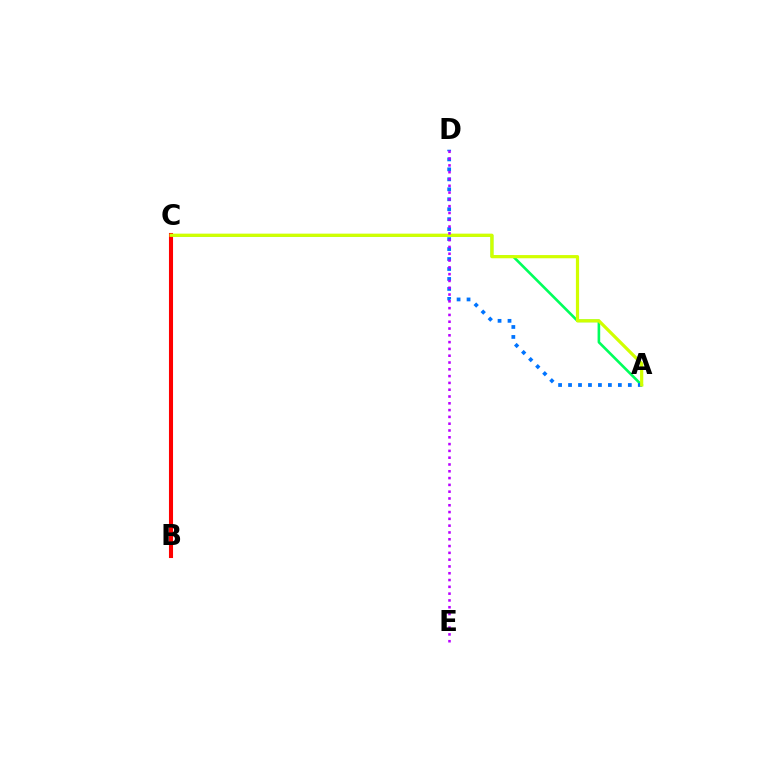{('A', 'C'): [{'color': '#00ff5c', 'line_style': 'solid', 'thickness': 1.89}, {'color': '#d1ff00', 'line_style': 'solid', 'thickness': 2.31}], ('A', 'D'): [{'color': '#0074ff', 'line_style': 'dotted', 'thickness': 2.71}], ('B', 'C'): [{'color': '#ff0000', 'line_style': 'solid', 'thickness': 2.94}], ('D', 'E'): [{'color': '#b900ff', 'line_style': 'dotted', 'thickness': 1.85}]}